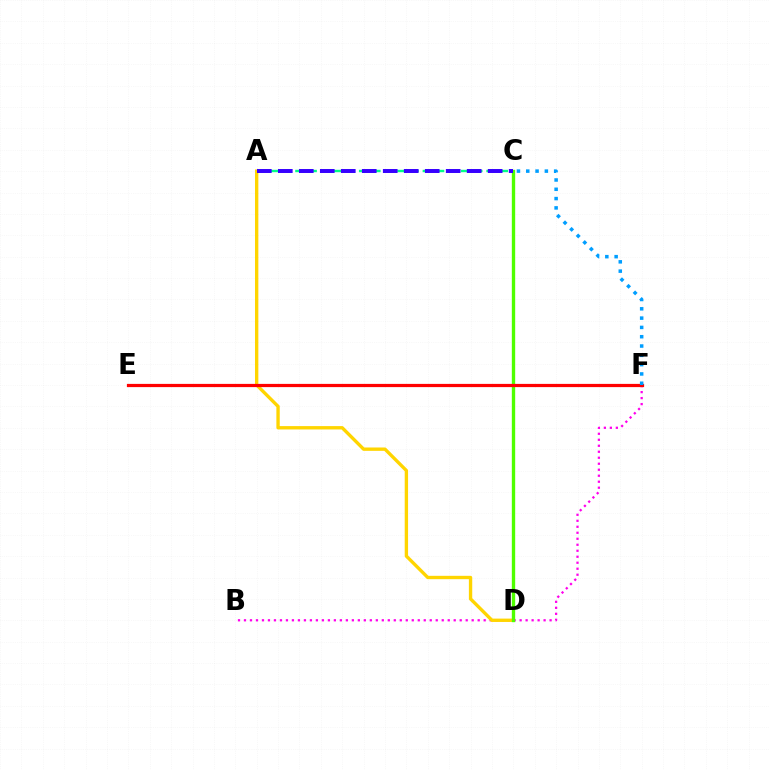{('B', 'F'): [{'color': '#ff00ed', 'line_style': 'dotted', 'thickness': 1.63}], ('A', 'D'): [{'color': '#ffd500', 'line_style': 'solid', 'thickness': 2.42}], ('C', 'D'): [{'color': '#4fff00', 'line_style': 'solid', 'thickness': 2.41}], ('E', 'F'): [{'color': '#ff0000', 'line_style': 'solid', 'thickness': 2.32}], ('C', 'F'): [{'color': '#009eff', 'line_style': 'dotted', 'thickness': 2.53}], ('A', 'C'): [{'color': '#00ff86', 'line_style': 'dashed', 'thickness': 1.73}, {'color': '#3700ff', 'line_style': 'dashed', 'thickness': 2.85}]}